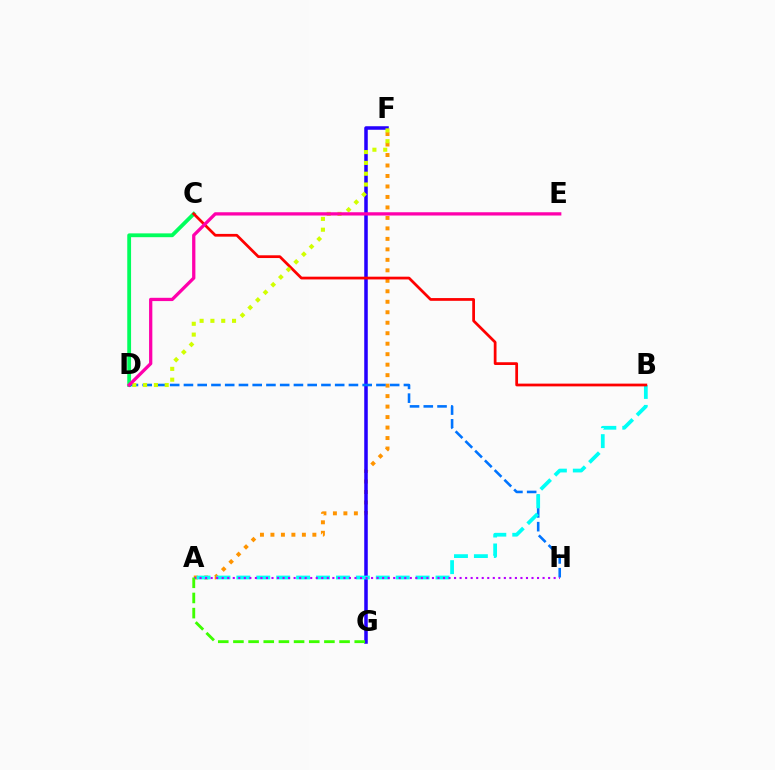{('A', 'F'): [{'color': '#ff9400', 'line_style': 'dotted', 'thickness': 2.85}], ('F', 'G'): [{'color': '#2500ff', 'line_style': 'solid', 'thickness': 2.54}], ('C', 'D'): [{'color': '#00ff5c', 'line_style': 'solid', 'thickness': 2.74}], ('D', 'H'): [{'color': '#0074ff', 'line_style': 'dashed', 'thickness': 1.87}], ('A', 'B'): [{'color': '#00fff6', 'line_style': 'dashed', 'thickness': 2.71}], ('B', 'C'): [{'color': '#ff0000', 'line_style': 'solid', 'thickness': 1.98}], ('A', 'H'): [{'color': '#b900ff', 'line_style': 'dotted', 'thickness': 1.5}], ('A', 'G'): [{'color': '#3dff00', 'line_style': 'dashed', 'thickness': 2.06}], ('D', 'F'): [{'color': '#d1ff00', 'line_style': 'dotted', 'thickness': 2.94}], ('D', 'E'): [{'color': '#ff00ac', 'line_style': 'solid', 'thickness': 2.35}]}